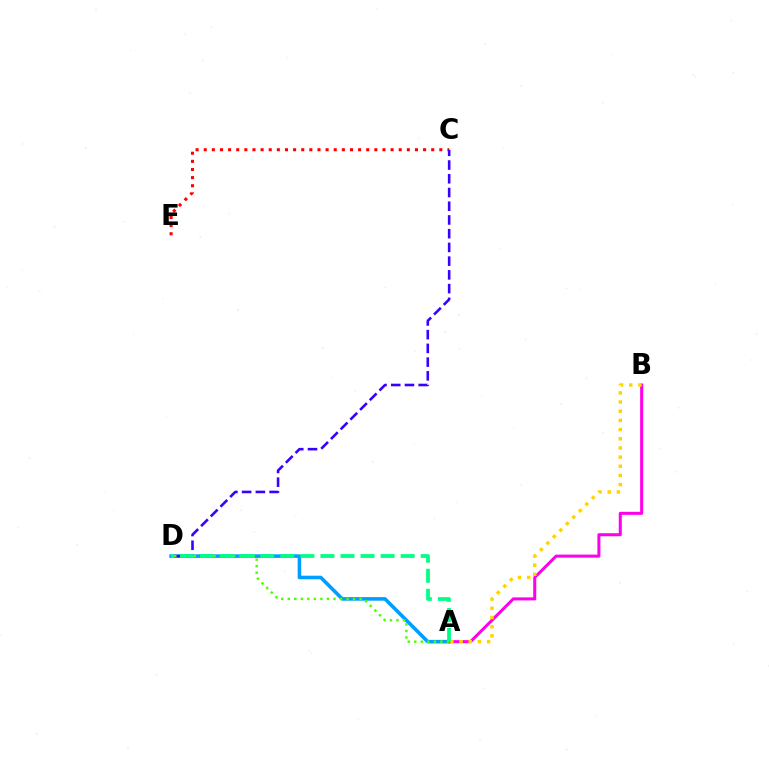{('C', 'E'): [{'color': '#ff0000', 'line_style': 'dotted', 'thickness': 2.21}], ('A', 'D'): [{'color': '#009eff', 'line_style': 'solid', 'thickness': 2.58}, {'color': '#4fff00', 'line_style': 'dotted', 'thickness': 1.77}, {'color': '#00ff86', 'line_style': 'dashed', 'thickness': 2.72}], ('A', 'B'): [{'color': '#ff00ed', 'line_style': 'solid', 'thickness': 2.19}, {'color': '#ffd500', 'line_style': 'dotted', 'thickness': 2.49}], ('C', 'D'): [{'color': '#3700ff', 'line_style': 'dashed', 'thickness': 1.87}]}